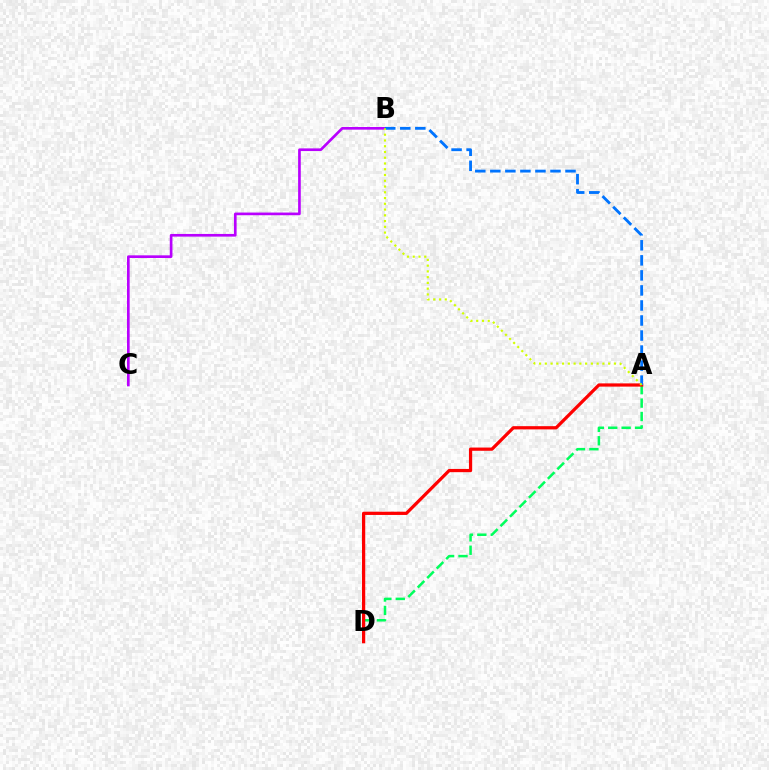{('A', 'D'): [{'color': '#00ff5c', 'line_style': 'dashed', 'thickness': 1.82}, {'color': '#ff0000', 'line_style': 'solid', 'thickness': 2.33}], ('B', 'C'): [{'color': '#b900ff', 'line_style': 'solid', 'thickness': 1.92}], ('A', 'B'): [{'color': '#0074ff', 'line_style': 'dashed', 'thickness': 2.04}, {'color': '#d1ff00', 'line_style': 'dotted', 'thickness': 1.56}]}